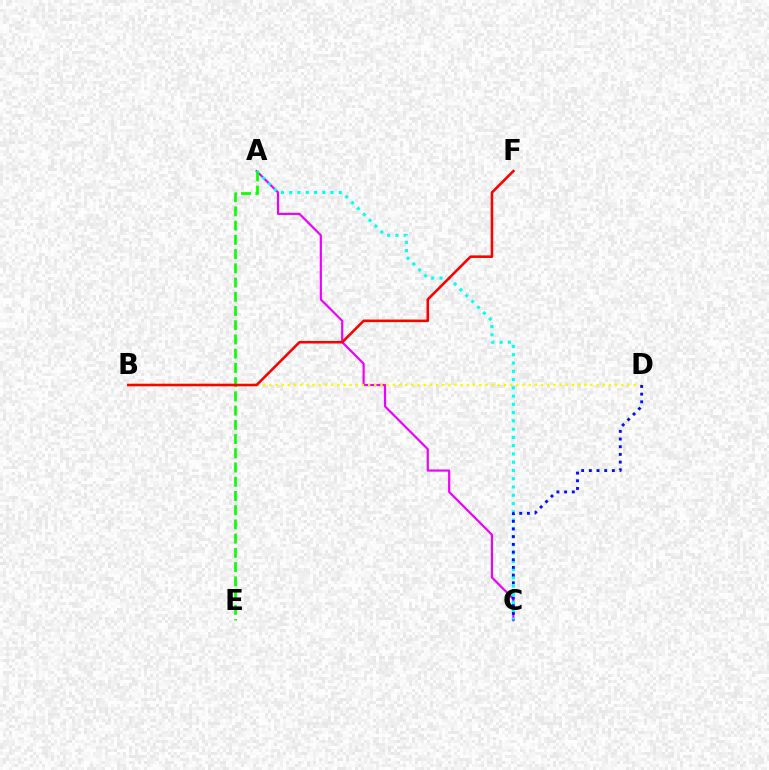{('A', 'C'): [{'color': '#ee00ff', 'line_style': 'solid', 'thickness': 1.57}, {'color': '#00fff6', 'line_style': 'dotted', 'thickness': 2.25}], ('B', 'D'): [{'color': '#fcf500', 'line_style': 'dotted', 'thickness': 1.68}], ('A', 'E'): [{'color': '#08ff00', 'line_style': 'dashed', 'thickness': 1.93}], ('C', 'D'): [{'color': '#0010ff', 'line_style': 'dotted', 'thickness': 2.09}], ('B', 'F'): [{'color': '#ff0000', 'line_style': 'solid', 'thickness': 1.86}]}